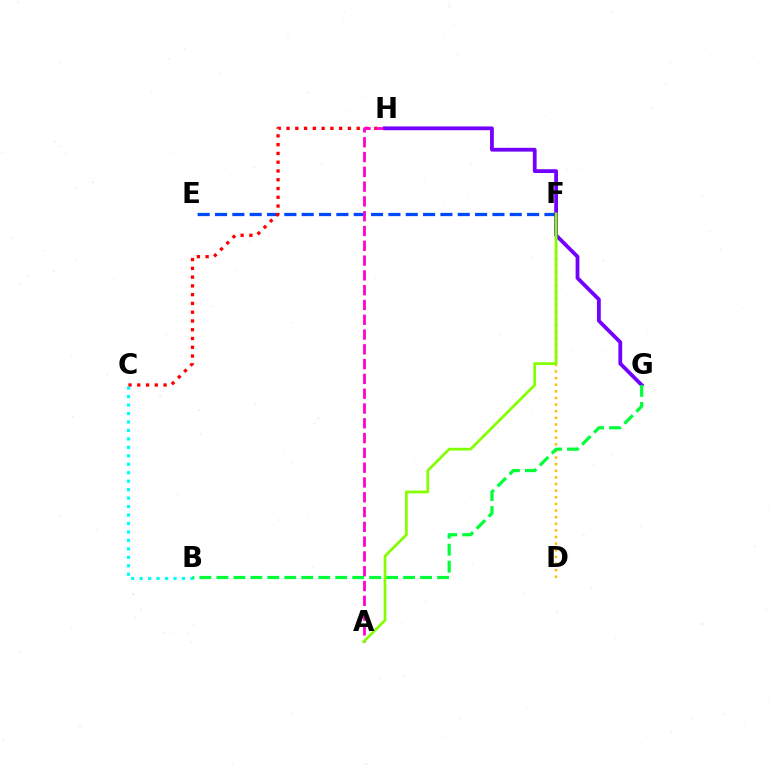{('D', 'F'): [{'color': '#ffbd00', 'line_style': 'dotted', 'thickness': 1.8}], ('E', 'F'): [{'color': '#004bff', 'line_style': 'dashed', 'thickness': 2.36}], ('C', 'H'): [{'color': '#ff0000', 'line_style': 'dotted', 'thickness': 2.38}], ('B', 'C'): [{'color': '#00fff6', 'line_style': 'dotted', 'thickness': 2.3}], ('A', 'H'): [{'color': '#ff00cf', 'line_style': 'dashed', 'thickness': 2.01}], ('G', 'H'): [{'color': '#7200ff', 'line_style': 'solid', 'thickness': 2.72}], ('B', 'G'): [{'color': '#00ff39', 'line_style': 'dashed', 'thickness': 2.31}], ('A', 'F'): [{'color': '#84ff00', 'line_style': 'solid', 'thickness': 1.97}]}